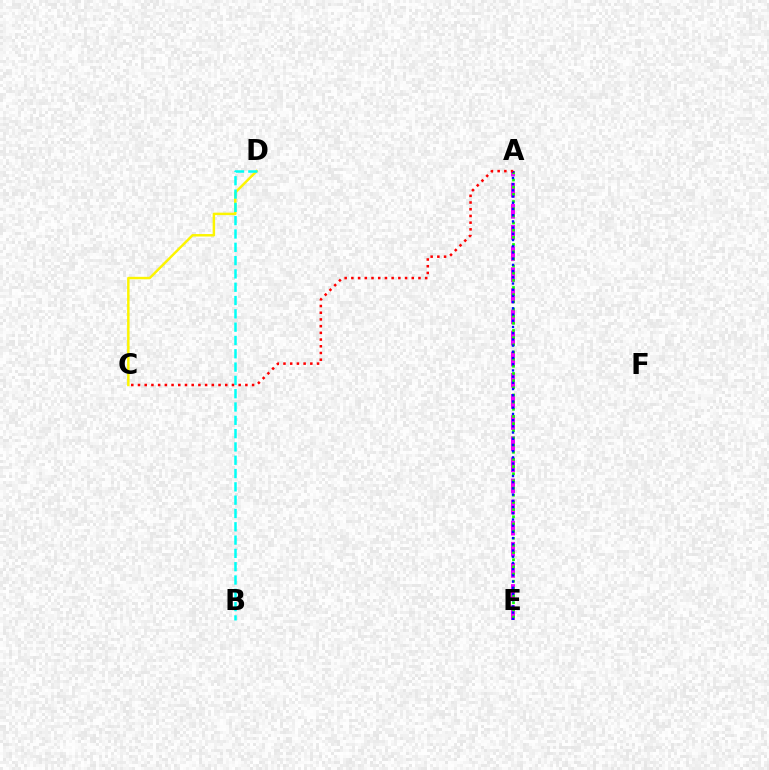{('A', 'E'): [{'color': '#ee00ff', 'line_style': 'dashed', 'thickness': 2.87}, {'color': '#08ff00', 'line_style': 'dotted', 'thickness': 1.95}, {'color': '#0010ff', 'line_style': 'dotted', 'thickness': 1.69}], ('C', 'D'): [{'color': '#fcf500', 'line_style': 'solid', 'thickness': 1.77}], ('B', 'D'): [{'color': '#00fff6', 'line_style': 'dashed', 'thickness': 1.81}], ('A', 'C'): [{'color': '#ff0000', 'line_style': 'dotted', 'thickness': 1.82}]}